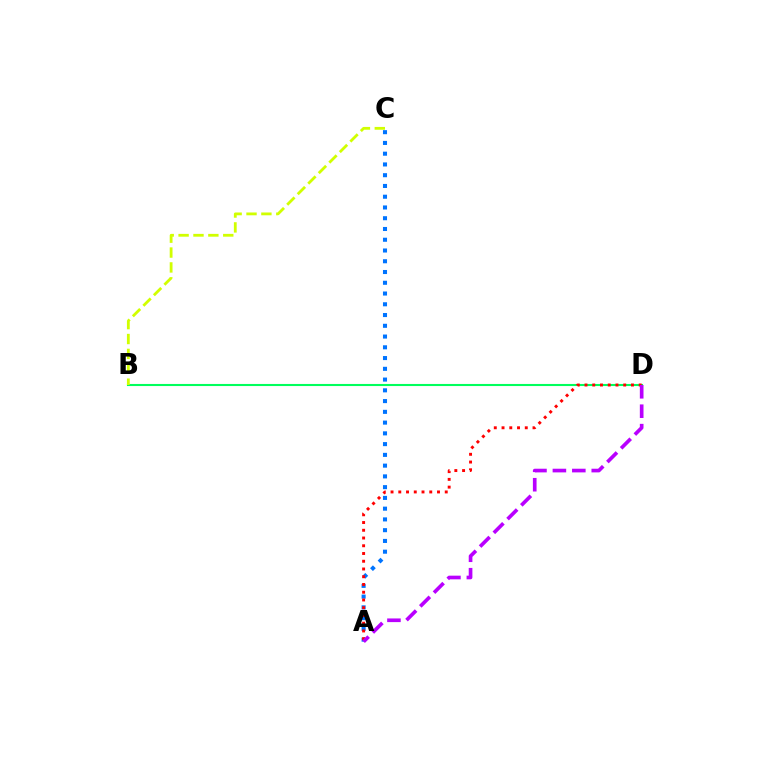{('A', 'C'): [{'color': '#0074ff', 'line_style': 'dotted', 'thickness': 2.92}], ('B', 'D'): [{'color': '#00ff5c', 'line_style': 'solid', 'thickness': 1.51}], ('A', 'D'): [{'color': '#ff0000', 'line_style': 'dotted', 'thickness': 2.1}, {'color': '#b900ff', 'line_style': 'dashed', 'thickness': 2.64}], ('B', 'C'): [{'color': '#d1ff00', 'line_style': 'dashed', 'thickness': 2.02}]}